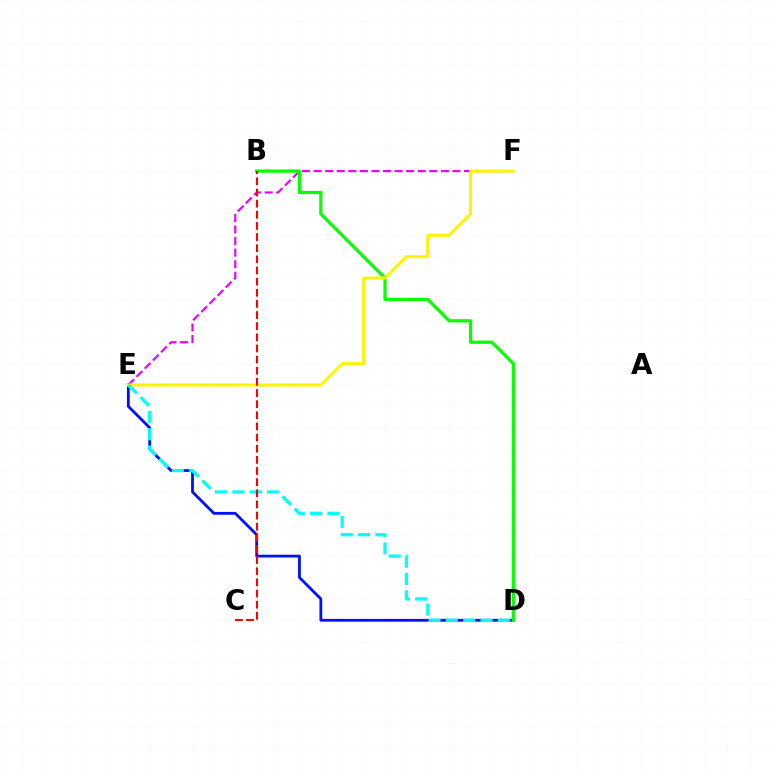{('D', 'E'): [{'color': '#0010ff', 'line_style': 'solid', 'thickness': 2.01}, {'color': '#00fff6', 'line_style': 'dashed', 'thickness': 2.35}], ('E', 'F'): [{'color': '#ee00ff', 'line_style': 'dashed', 'thickness': 1.57}, {'color': '#fcf500', 'line_style': 'solid', 'thickness': 2.16}], ('B', 'D'): [{'color': '#08ff00', 'line_style': 'solid', 'thickness': 2.34}], ('B', 'C'): [{'color': '#ff0000', 'line_style': 'dashed', 'thickness': 1.51}]}